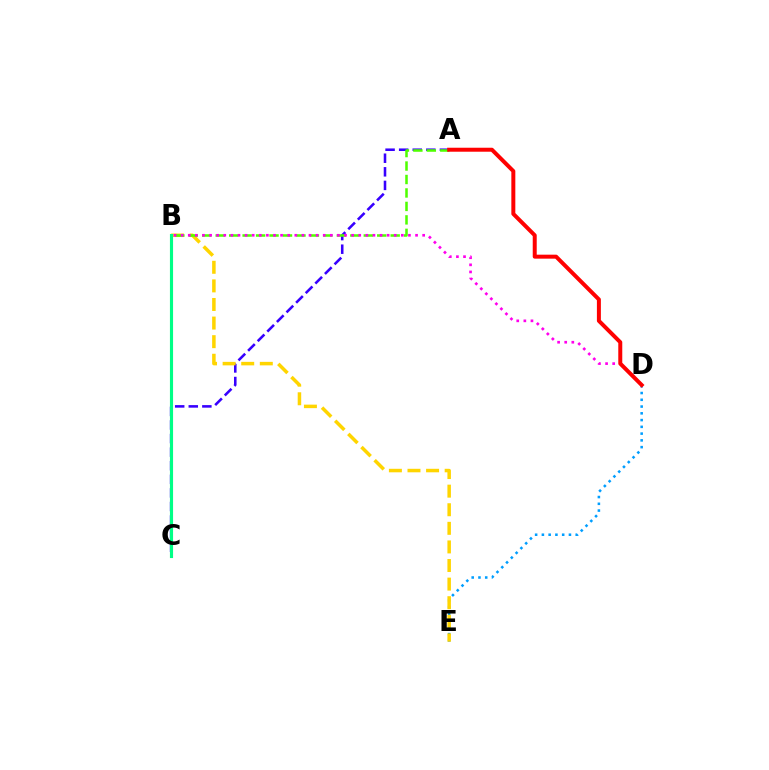{('A', 'C'): [{'color': '#3700ff', 'line_style': 'dashed', 'thickness': 1.85}], ('D', 'E'): [{'color': '#009eff', 'line_style': 'dotted', 'thickness': 1.84}], ('B', 'E'): [{'color': '#ffd500', 'line_style': 'dashed', 'thickness': 2.53}], ('A', 'B'): [{'color': '#4fff00', 'line_style': 'dashed', 'thickness': 1.83}], ('B', 'D'): [{'color': '#ff00ed', 'line_style': 'dotted', 'thickness': 1.93}], ('B', 'C'): [{'color': '#00ff86', 'line_style': 'solid', 'thickness': 2.25}], ('A', 'D'): [{'color': '#ff0000', 'line_style': 'solid', 'thickness': 2.87}]}